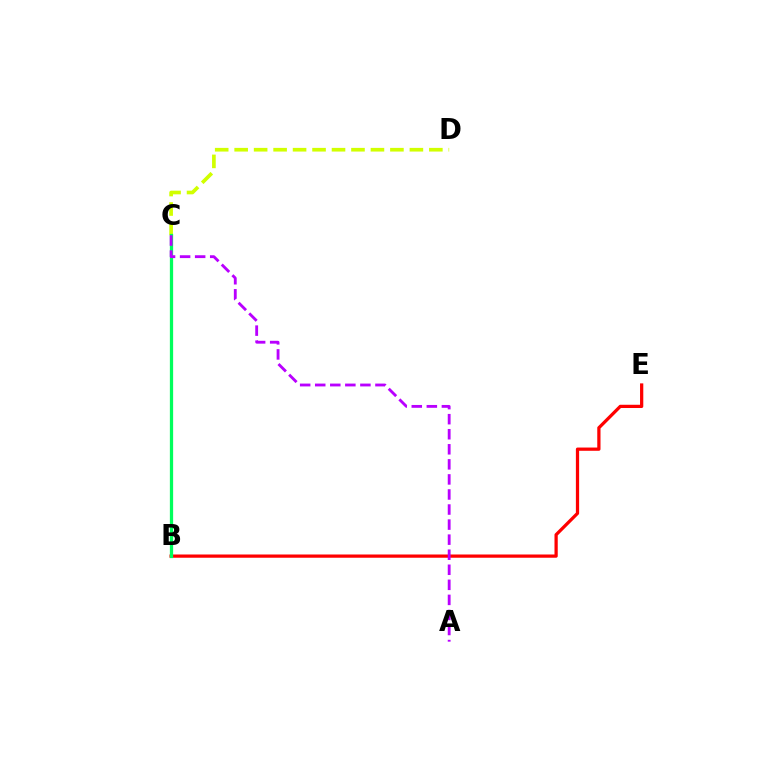{('B', 'C'): [{'color': '#0074ff', 'line_style': 'solid', 'thickness': 1.95}, {'color': '#00ff5c', 'line_style': 'solid', 'thickness': 2.35}], ('B', 'E'): [{'color': '#ff0000', 'line_style': 'solid', 'thickness': 2.34}], ('C', 'D'): [{'color': '#d1ff00', 'line_style': 'dashed', 'thickness': 2.64}], ('A', 'C'): [{'color': '#b900ff', 'line_style': 'dashed', 'thickness': 2.05}]}